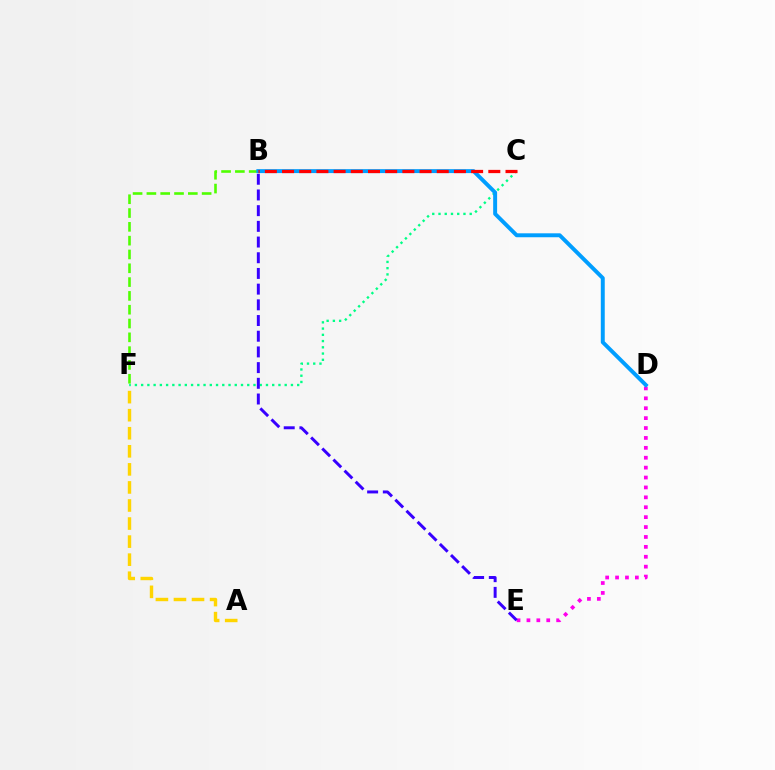{('B', 'F'): [{'color': '#4fff00', 'line_style': 'dashed', 'thickness': 1.88}], ('A', 'F'): [{'color': '#ffd500', 'line_style': 'dashed', 'thickness': 2.45}], ('D', 'E'): [{'color': '#ff00ed', 'line_style': 'dotted', 'thickness': 2.69}], ('C', 'F'): [{'color': '#00ff86', 'line_style': 'dotted', 'thickness': 1.7}], ('B', 'D'): [{'color': '#009eff', 'line_style': 'solid', 'thickness': 2.84}], ('B', 'E'): [{'color': '#3700ff', 'line_style': 'dashed', 'thickness': 2.13}], ('B', 'C'): [{'color': '#ff0000', 'line_style': 'dashed', 'thickness': 2.34}]}